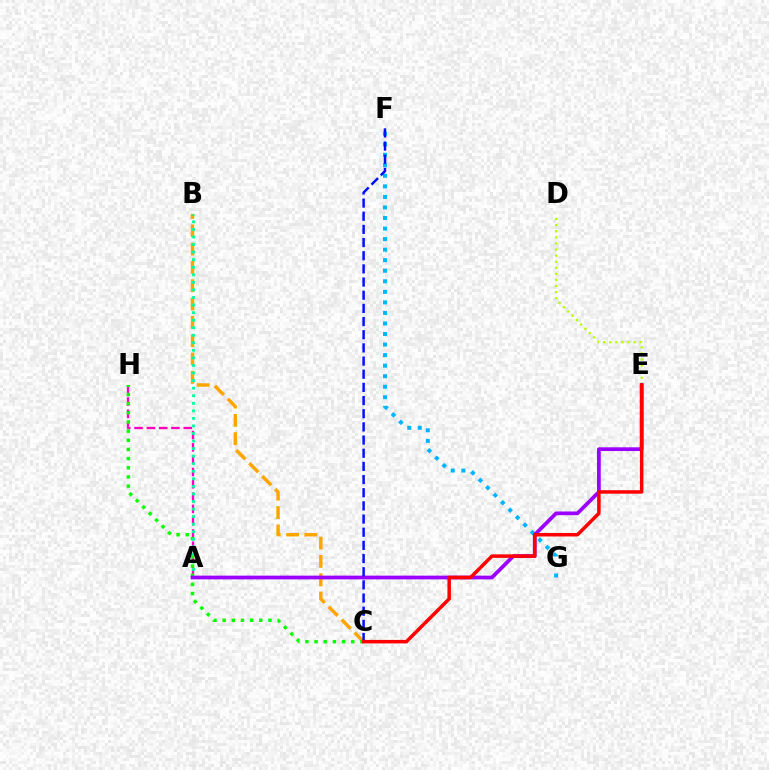{('A', 'H'): [{'color': '#ff00bd', 'line_style': 'dashed', 'thickness': 1.67}], ('B', 'C'): [{'color': '#ffa500', 'line_style': 'dashed', 'thickness': 2.49}], ('D', 'E'): [{'color': '#b3ff00', 'line_style': 'dotted', 'thickness': 1.65}], ('F', 'G'): [{'color': '#00b5ff', 'line_style': 'dotted', 'thickness': 2.87}], ('C', 'H'): [{'color': '#08ff00', 'line_style': 'dotted', 'thickness': 2.49}], ('A', 'B'): [{'color': '#00ff9d', 'line_style': 'dotted', 'thickness': 2.05}], ('A', 'E'): [{'color': '#9b00ff', 'line_style': 'solid', 'thickness': 2.68}], ('C', 'F'): [{'color': '#0010ff', 'line_style': 'dashed', 'thickness': 1.79}], ('C', 'E'): [{'color': '#ff0000', 'line_style': 'solid', 'thickness': 2.52}]}